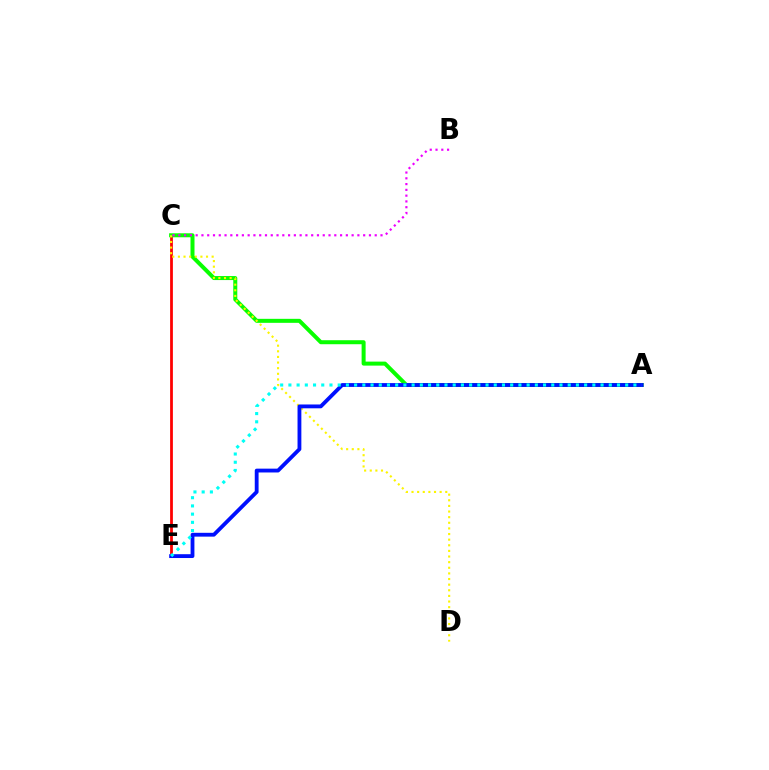{('C', 'E'): [{'color': '#ff0000', 'line_style': 'solid', 'thickness': 2.0}], ('A', 'C'): [{'color': '#08ff00', 'line_style': 'solid', 'thickness': 2.88}], ('C', 'D'): [{'color': '#fcf500', 'line_style': 'dotted', 'thickness': 1.53}], ('A', 'E'): [{'color': '#0010ff', 'line_style': 'solid', 'thickness': 2.75}, {'color': '#00fff6', 'line_style': 'dotted', 'thickness': 2.23}], ('B', 'C'): [{'color': '#ee00ff', 'line_style': 'dotted', 'thickness': 1.57}]}